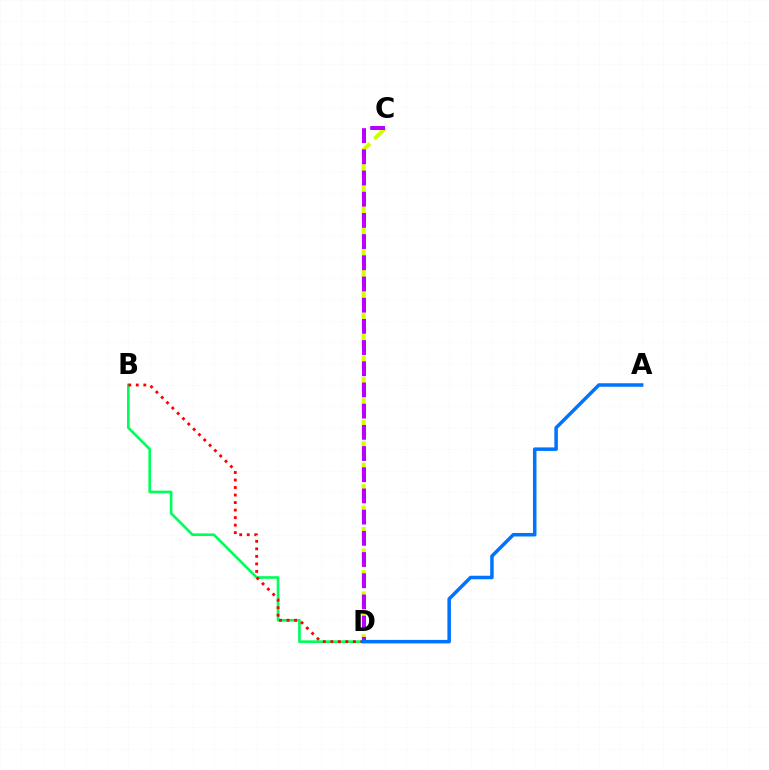{('B', 'D'): [{'color': '#00ff5c', 'line_style': 'solid', 'thickness': 1.93}, {'color': '#ff0000', 'line_style': 'dotted', 'thickness': 2.04}], ('C', 'D'): [{'color': '#d1ff00', 'line_style': 'dashed', 'thickness': 2.91}, {'color': '#b900ff', 'line_style': 'dashed', 'thickness': 2.88}], ('A', 'D'): [{'color': '#0074ff', 'line_style': 'solid', 'thickness': 2.53}]}